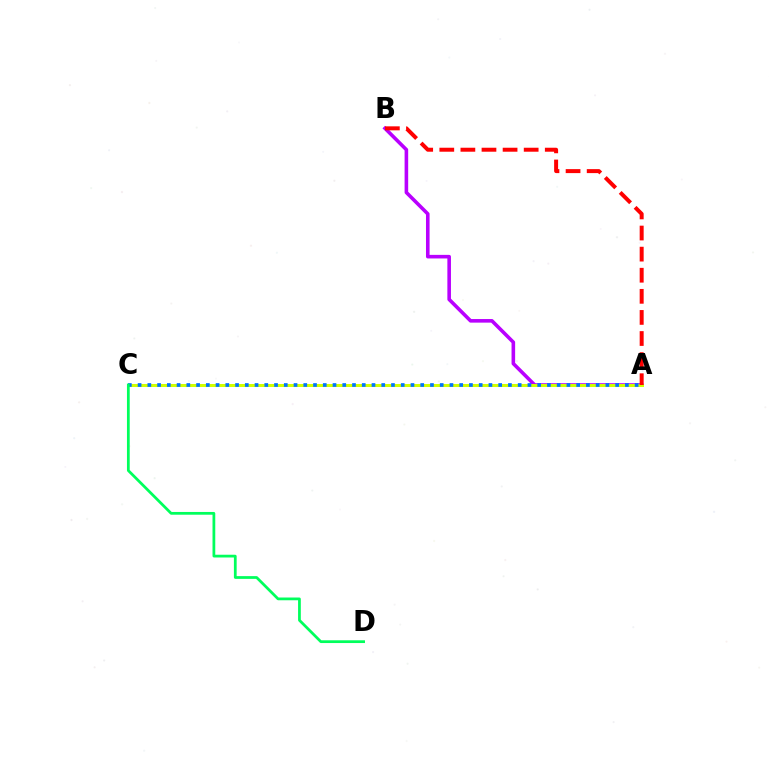{('A', 'B'): [{'color': '#b900ff', 'line_style': 'solid', 'thickness': 2.58}, {'color': '#ff0000', 'line_style': 'dashed', 'thickness': 2.87}], ('A', 'C'): [{'color': '#d1ff00', 'line_style': 'solid', 'thickness': 2.17}, {'color': '#0074ff', 'line_style': 'dotted', 'thickness': 2.65}], ('C', 'D'): [{'color': '#00ff5c', 'line_style': 'solid', 'thickness': 1.98}]}